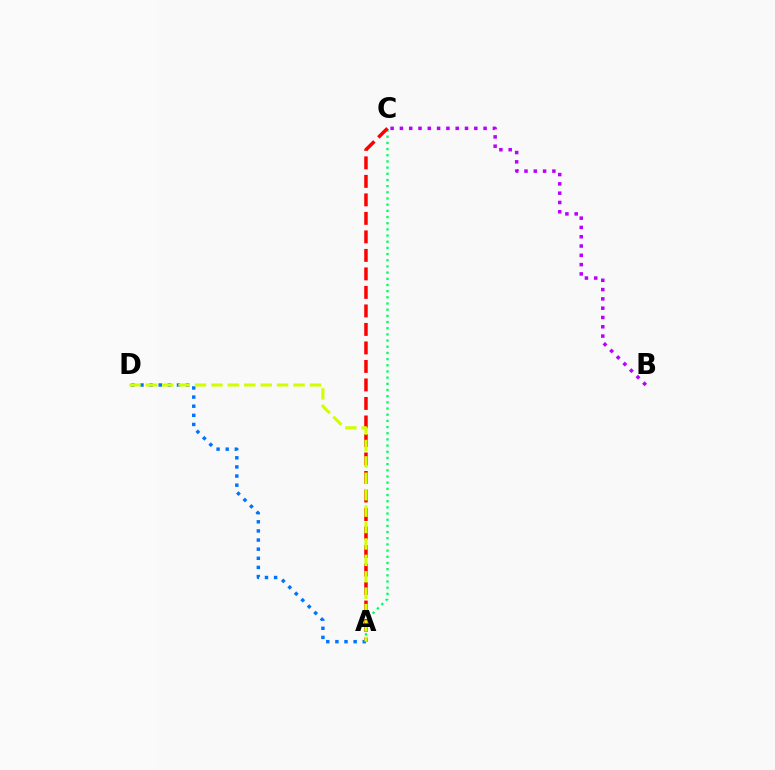{('B', 'C'): [{'color': '#b900ff', 'line_style': 'dotted', 'thickness': 2.53}], ('A', 'C'): [{'color': '#00ff5c', 'line_style': 'dotted', 'thickness': 1.68}, {'color': '#ff0000', 'line_style': 'dashed', 'thickness': 2.51}], ('A', 'D'): [{'color': '#0074ff', 'line_style': 'dotted', 'thickness': 2.48}, {'color': '#d1ff00', 'line_style': 'dashed', 'thickness': 2.23}]}